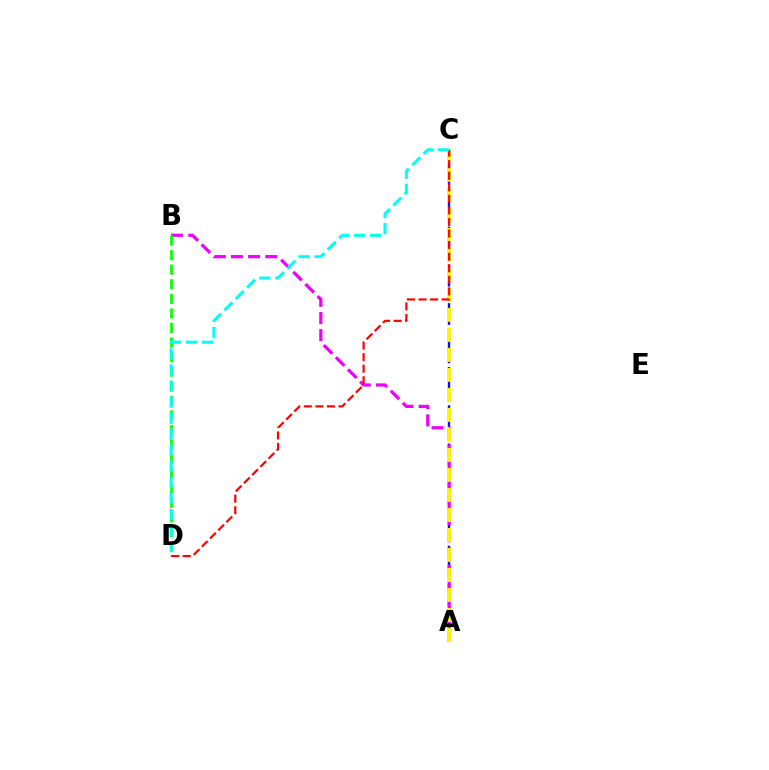{('A', 'C'): [{'color': '#0010ff', 'line_style': 'dashed', 'thickness': 1.73}, {'color': '#fcf500', 'line_style': 'dashed', 'thickness': 2.72}], ('A', 'B'): [{'color': '#ee00ff', 'line_style': 'dashed', 'thickness': 2.33}], ('B', 'D'): [{'color': '#08ff00', 'line_style': 'dashed', 'thickness': 1.98}], ('C', 'D'): [{'color': '#ff0000', 'line_style': 'dashed', 'thickness': 1.57}, {'color': '#00fff6', 'line_style': 'dashed', 'thickness': 2.18}]}